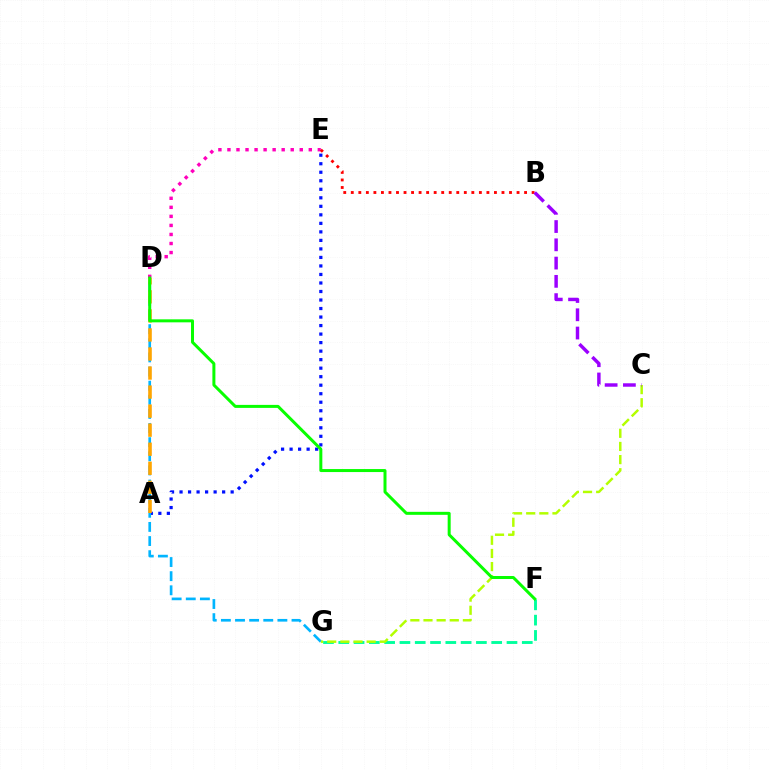{('A', 'E'): [{'color': '#0010ff', 'line_style': 'dotted', 'thickness': 2.31}], ('D', 'E'): [{'color': '#ff00bd', 'line_style': 'dotted', 'thickness': 2.46}], ('D', 'G'): [{'color': '#00b5ff', 'line_style': 'dashed', 'thickness': 1.92}], ('F', 'G'): [{'color': '#00ff9d', 'line_style': 'dashed', 'thickness': 2.08}], ('A', 'D'): [{'color': '#ffa500', 'line_style': 'dashed', 'thickness': 2.59}], ('C', 'G'): [{'color': '#b3ff00', 'line_style': 'dashed', 'thickness': 1.79}], ('B', 'E'): [{'color': '#ff0000', 'line_style': 'dotted', 'thickness': 2.05}], ('B', 'C'): [{'color': '#9b00ff', 'line_style': 'dashed', 'thickness': 2.48}], ('D', 'F'): [{'color': '#08ff00', 'line_style': 'solid', 'thickness': 2.16}]}